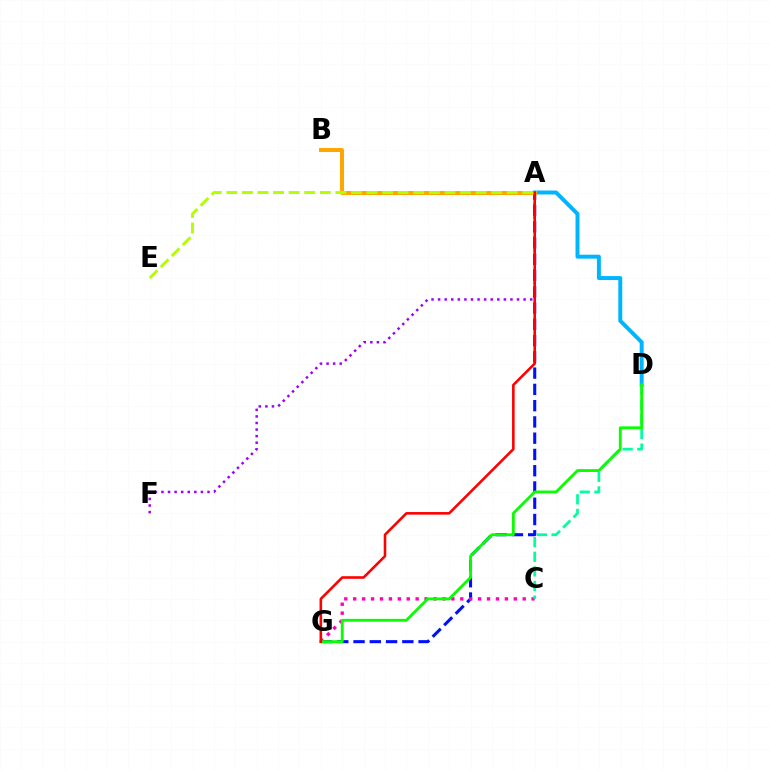{('A', 'D'): [{'color': '#00b5ff', 'line_style': 'solid', 'thickness': 2.85}], ('A', 'F'): [{'color': '#9b00ff', 'line_style': 'dotted', 'thickness': 1.79}], ('A', 'G'): [{'color': '#0010ff', 'line_style': 'dashed', 'thickness': 2.21}, {'color': '#ff0000', 'line_style': 'solid', 'thickness': 1.86}], ('A', 'B'): [{'color': '#ffa500', 'line_style': 'solid', 'thickness': 2.86}], ('C', 'G'): [{'color': '#ff00bd', 'line_style': 'dotted', 'thickness': 2.42}], ('C', 'D'): [{'color': '#00ff9d', 'line_style': 'dashed', 'thickness': 1.99}], ('D', 'G'): [{'color': '#08ff00', 'line_style': 'solid', 'thickness': 2.04}], ('A', 'E'): [{'color': '#b3ff00', 'line_style': 'dashed', 'thickness': 2.12}]}